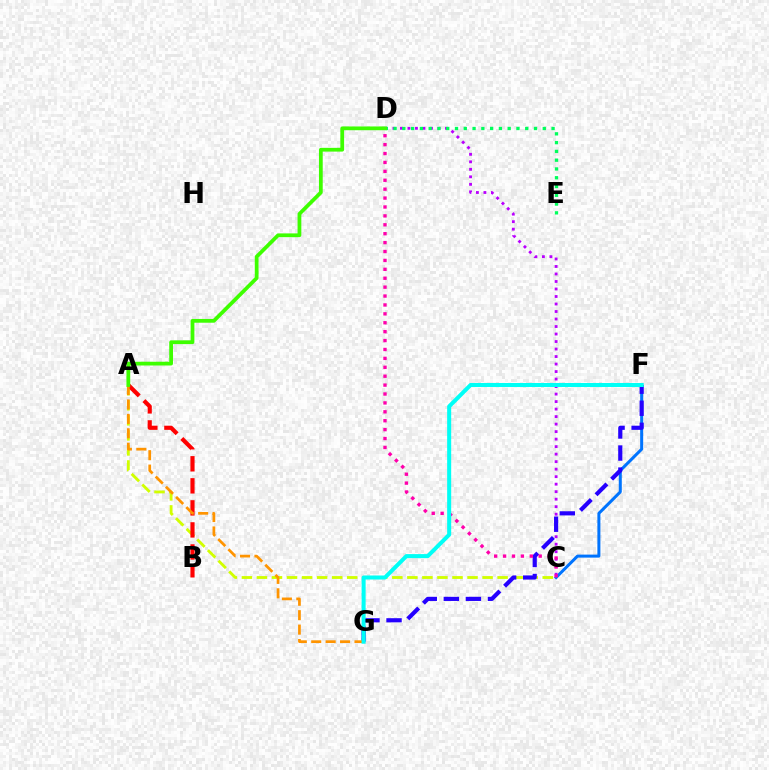{('C', 'F'): [{'color': '#0074ff', 'line_style': 'solid', 'thickness': 2.17}], ('A', 'C'): [{'color': '#d1ff00', 'line_style': 'dashed', 'thickness': 2.04}], ('C', 'D'): [{'color': '#b900ff', 'line_style': 'dotted', 'thickness': 2.04}, {'color': '#ff00ac', 'line_style': 'dotted', 'thickness': 2.42}], ('F', 'G'): [{'color': '#2500ff', 'line_style': 'dashed', 'thickness': 3.0}, {'color': '#00fff6', 'line_style': 'solid', 'thickness': 2.9}], ('A', 'B'): [{'color': '#ff0000', 'line_style': 'dashed', 'thickness': 2.99}], ('D', 'E'): [{'color': '#00ff5c', 'line_style': 'dotted', 'thickness': 2.38}], ('A', 'G'): [{'color': '#ff9400', 'line_style': 'dashed', 'thickness': 1.96}], ('A', 'D'): [{'color': '#3dff00', 'line_style': 'solid', 'thickness': 2.71}]}